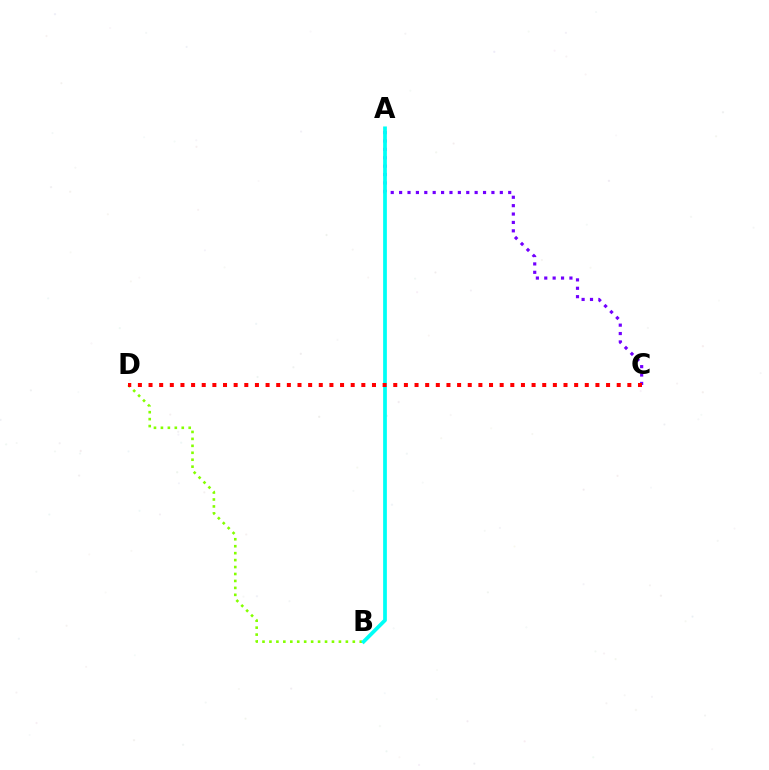{('A', 'C'): [{'color': '#7200ff', 'line_style': 'dotted', 'thickness': 2.28}], ('B', 'D'): [{'color': '#84ff00', 'line_style': 'dotted', 'thickness': 1.89}], ('A', 'B'): [{'color': '#00fff6', 'line_style': 'solid', 'thickness': 2.69}], ('C', 'D'): [{'color': '#ff0000', 'line_style': 'dotted', 'thickness': 2.89}]}